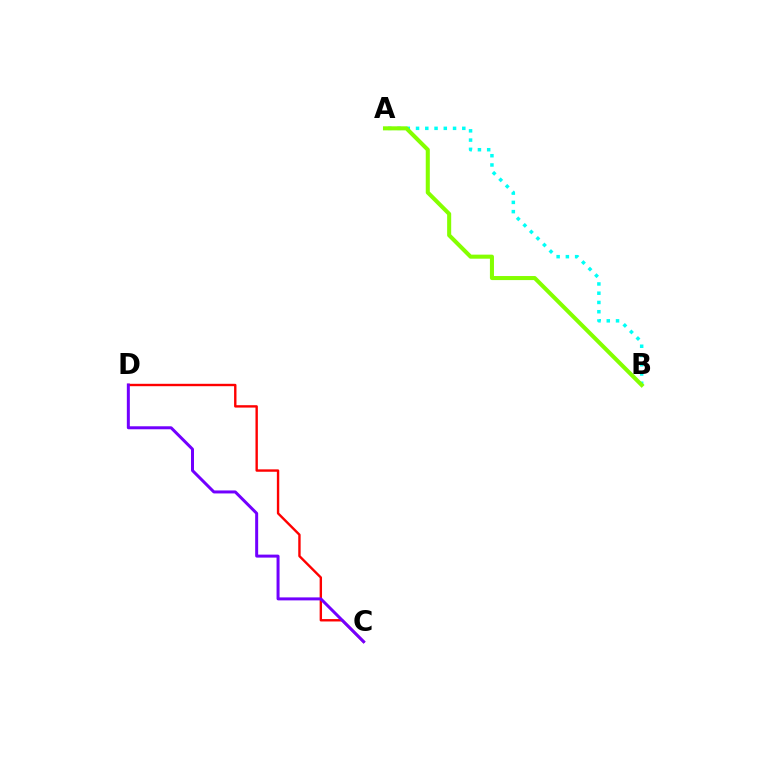{('A', 'B'): [{'color': '#00fff6', 'line_style': 'dotted', 'thickness': 2.51}, {'color': '#84ff00', 'line_style': 'solid', 'thickness': 2.92}], ('C', 'D'): [{'color': '#ff0000', 'line_style': 'solid', 'thickness': 1.72}, {'color': '#7200ff', 'line_style': 'solid', 'thickness': 2.15}]}